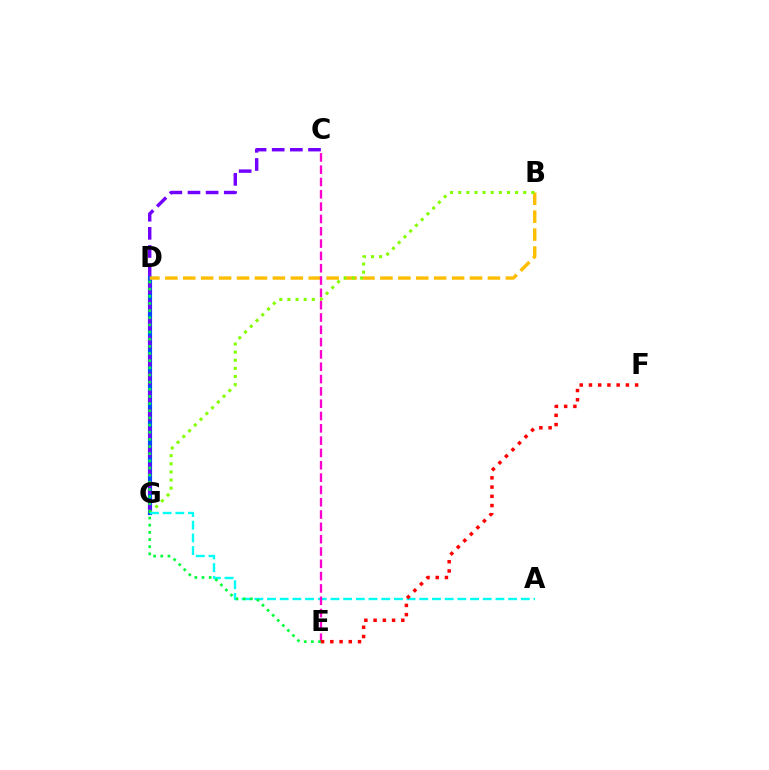{('D', 'G'): [{'color': '#004bff', 'line_style': 'solid', 'thickness': 2.99}], ('C', 'G'): [{'color': '#7200ff', 'line_style': 'dashed', 'thickness': 2.46}], ('B', 'D'): [{'color': '#ffbd00', 'line_style': 'dashed', 'thickness': 2.43}], ('B', 'G'): [{'color': '#84ff00', 'line_style': 'dotted', 'thickness': 2.21}], ('A', 'G'): [{'color': '#00fff6', 'line_style': 'dashed', 'thickness': 1.72}], ('C', 'E'): [{'color': '#ff00cf', 'line_style': 'dashed', 'thickness': 1.67}], ('D', 'E'): [{'color': '#00ff39', 'line_style': 'dotted', 'thickness': 1.94}], ('E', 'F'): [{'color': '#ff0000', 'line_style': 'dotted', 'thickness': 2.51}]}